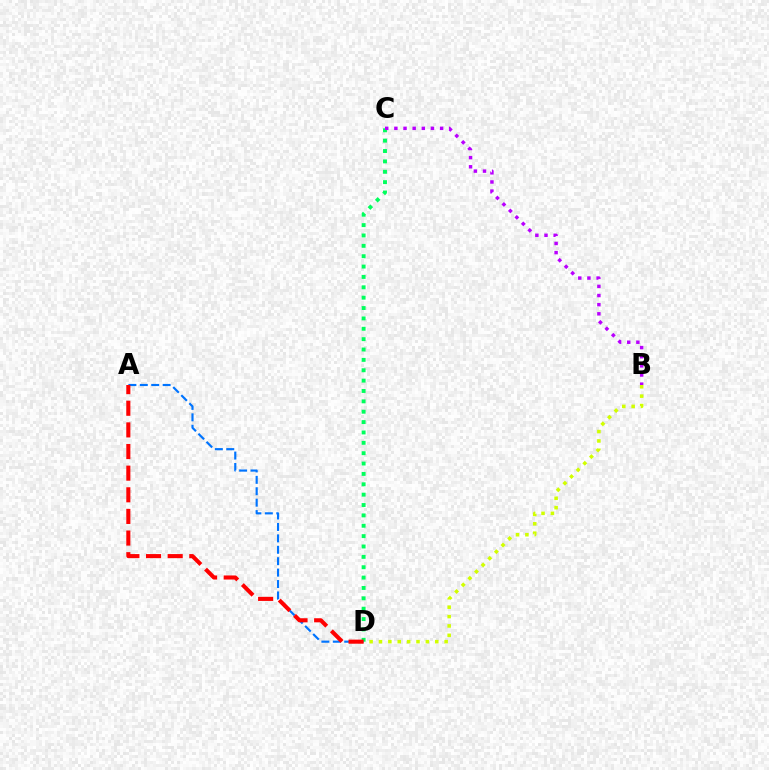{('A', 'D'): [{'color': '#0074ff', 'line_style': 'dashed', 'thickness': 1.55}, {'color': '#ff0000', 'line_style': 'dashed', 'thickness': 2.94}], ('B', 'D'): [{'color': '#d1ff00', 'line_style': 'dotted', 'thickness': 2.55}], ('C', 'D'): [{'color': '#00ff5c', 'line_style': 'dotted', 'thickness': 2.82}], ('B', 'C'): [{'color': '#b900ff', 'line_style': 'dotted', 'thickness': 2.48}]}